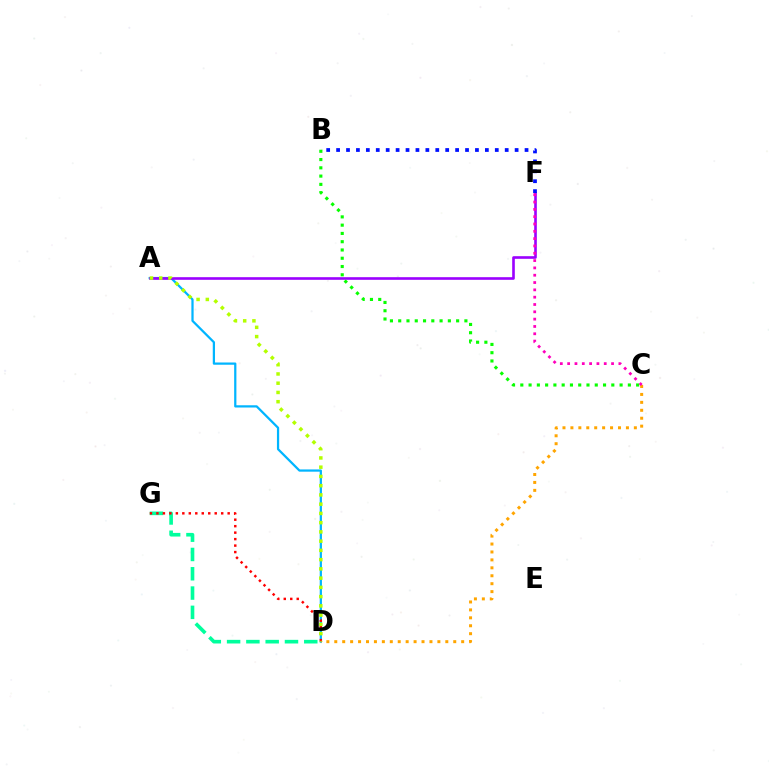{('D', 'G'): [{'color': '#00ff9d', 'line_style': 'dashed', 'thickness': 2.62}, {'color': '#ff0000', 'line_style': 'dotted', 'thickness': 1.76}], ('A', 'D'): [{'color': '#00b5ff', 'line_style': 'solid', 'thickness': 1.61}, {'color': '#b3ff00', 'line_style': 'dotted', 'thickness': 2.51}], ('A', 'F'): [{'color': '#9b00ff', 'line_style': 'solid', 'thickness': 1.89}], ('B', 'C'): [{'color': '#08ff00', 'line_style': 'dotted', 'thickness': 2.25}], ('C', 'D'): [{'color': '#ffa500', 'line_style': 'dotted', 'thickness': 2.15}], ('C', 'F'): [{'color': '#ff00bd', 'line_style': 'dotted', 'thickness': 1.99}], ('B', 'F'): [{'color': '#0010ff', 'line_style': 'dotted', 'thickness': 2.69}]}